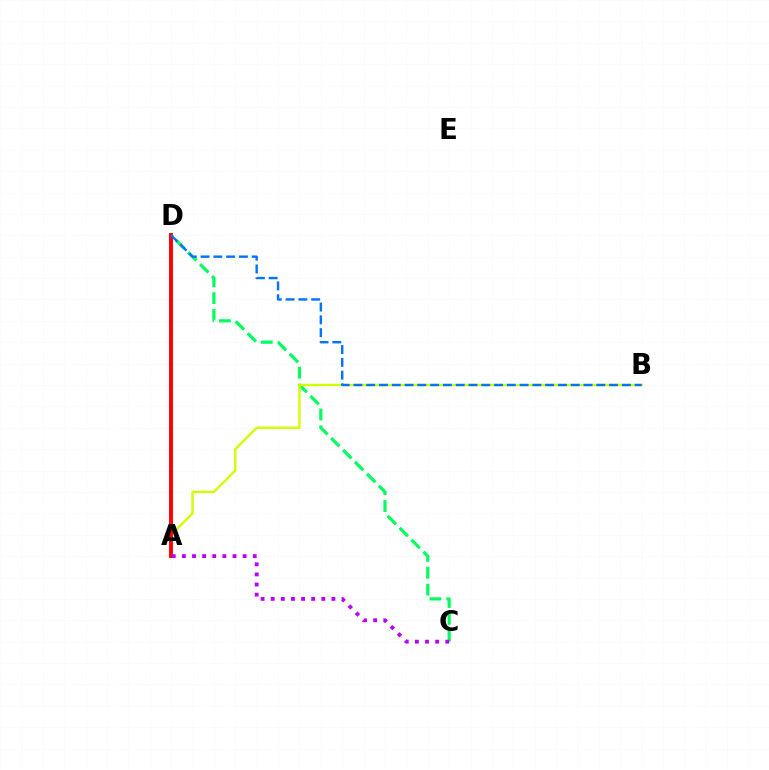{('C', 'D'): [{'color': '#00ff5c', 'line_style': 'dashed', 'thickness': 2.29}], ('A', 'B'): [{'color': '#d1ff00', 'line_style': 'solid', 'thickness': 1.71}], ('A', 'D'): [{'color': '#ff0000', 'line_style': 'solid', 'thickness': 2.8}], ('A', 'C'): [{'color': '#b900ff', 'line_style': 'dotted', 'thickness': 2.75}], ('B', 'D'): [{'color': '#0074ff', 'line_style': 'dashed', 'thickness': 1.74}]}